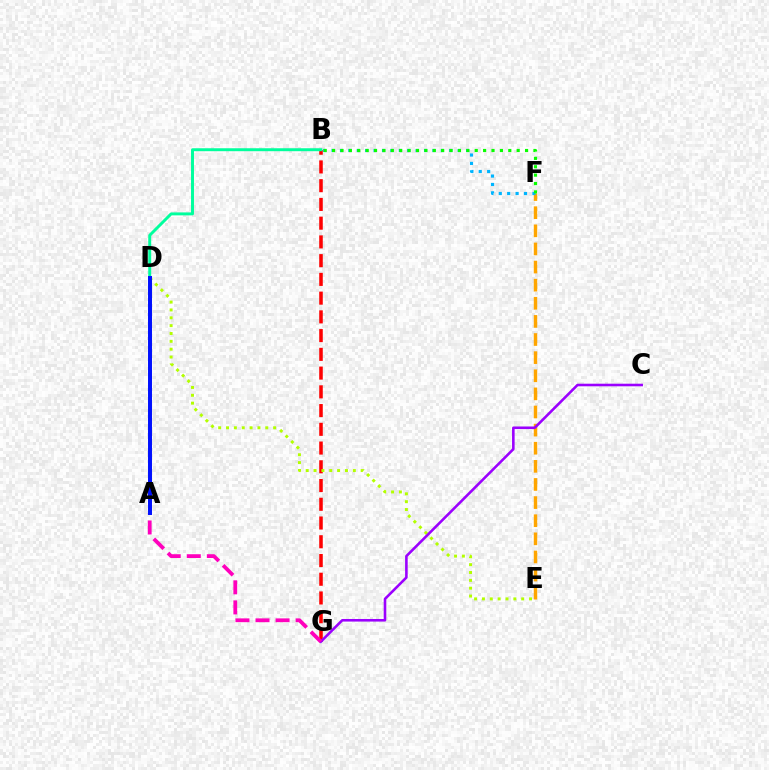{('E', 'F'): [{'color': '#ffa500', 'line_style': 'dashed', 'thickness': 2.46}], ('B', 'G'): [{'color': '#ff0000', 'line_style': 'dashed', 'thickness': 2.55}], ('D', 'E'): [{'color': '#b3ff00', 'line_style': 'dotted', 'thickness': 2.13}], ('C', 'G'): [{'color': '#9b00ff', 'line_style': 'solid', 'thickness': 1.86}], ('B', 'D'): [{'color': '#00ff9d', 'line_style': 'solid', 'thickness': 2.12}], ('B', 'F'): [{'color': '#00b5ff', 'line_style': 'dotted', 'thickness': 2.28}, {'color': '#08ff00', 'line_style': 'dotted', 'thickness': 2.28}], ('A', 'G'): [{'color': '#ff00bd', 'line_style': 'dashed', 'thickness': 2.73}], ('A', 'D'): [{'color': '#0010ff', 'line_style': 'solid', 'thickness': 2.86}]}